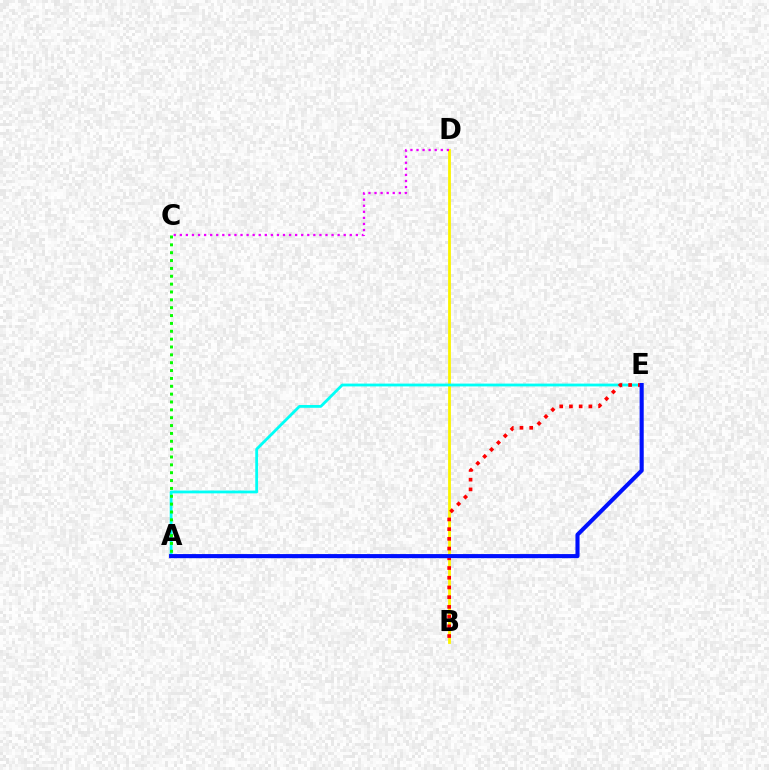{('B', 'D'): [{'color': '#fcf500', 'line_style': 'solid', 'thickness': 2.0}], ('A', 'E'): [{'color': '#00fff6', 'line_style': 'solid', 'thickness': 2.02}, {'color': '#0010ff', 'line_style': 'solid', 'thickness': 2.94}], ('C', 'D'): [{'color': '#ee00ff', 'line_style': 'dotted', 'thickness': 1.65}], ('B', 'E'): [{'color': '#ff0000', 'line_style': 'dotted', 'thickness': 2.64}], ('A', 'C'): [{'color': '#08ff00', 'line_style': 'dotted', 'thickness': 2.13}]}